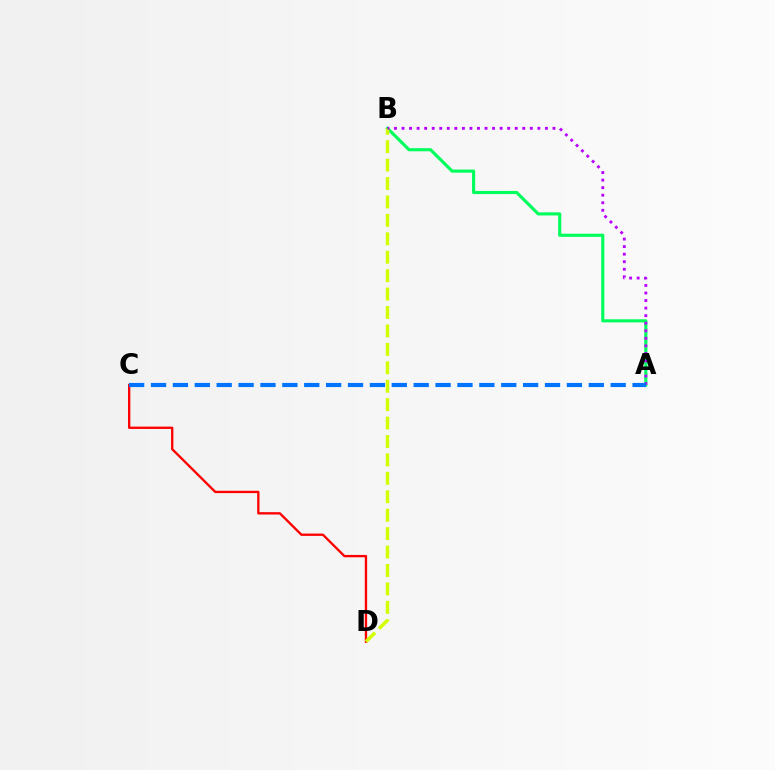{('A', 'B'): [{'color': '#00ff5c', 'line_style': 'solid', 'thickness': 2.26}, {'color': '#b900ff', 'line_style': 'dotted', 'thickness': 2.05}], ('C', 'D'): [{'color': '#ff0000', 'line_style': 'solid', 'thickness': 1.68}], ('B', 'D'): [{'color': '#d1ff00', 'line_style': 'dashed', 'thickness': 2.5}], ('A', 'C'): [{'color': '#0074ff', 'line_style': 'dashed', 'thickness': 2.97}]}